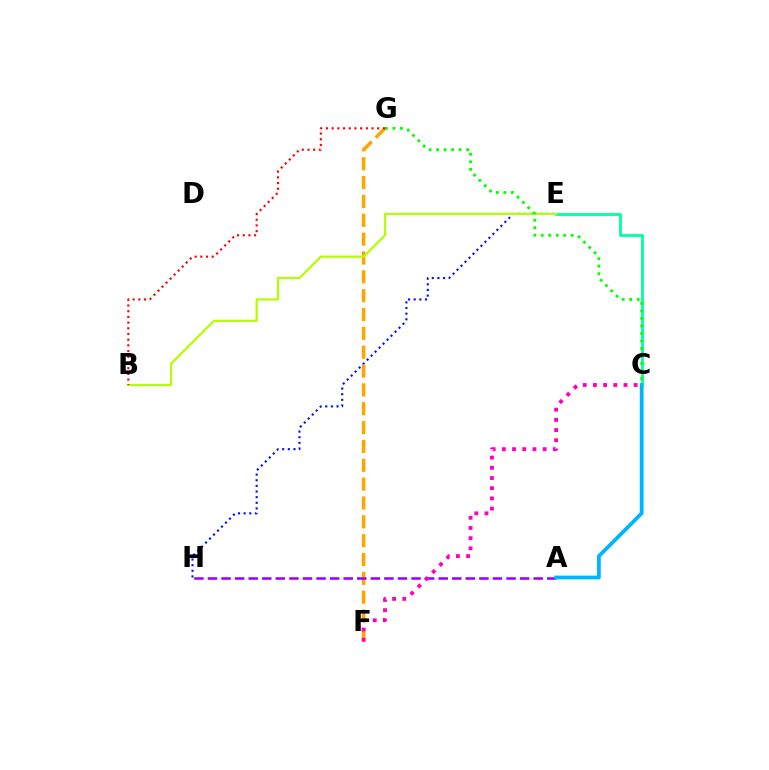{('E', 'H'): [{'color': '#0010ff', 'line_style': 'dotted', 'thickness': 1.53}], ('C', 'E'): [{'color': '#00ff9d', 'line_style': 'solid', 'thickness': 2.01}], ('F', 'G'): [{'color': '#ffa500', 'line_style': 'dashed', 'thickness': 2.56}], ('A', 'H'): [{'color': '#9b00ff', 'line_style': 'dashed', 'thickness': 1.84}], ('B', 'E'): [{'color': '#b3ff00', 'line_style': 'solid', 'thickness': 1.6}], ('A', 'C'): [{'color': '#00b5ff', 'line_style': 'solid', 'thickness': 2.72}], ('B', 'G'): [{'color': '#ff0000', 'line_style': 'dotted', 'thickness': 1.55}], ('C', 'F'): [{'color': '#ff00bd', 'line_style': 'dotted', 'thickness': 2.77}], ('C', 'G'): [{'color': '#08ff00', 'line_style': 'dotted', 'thickness': 2.04}]}